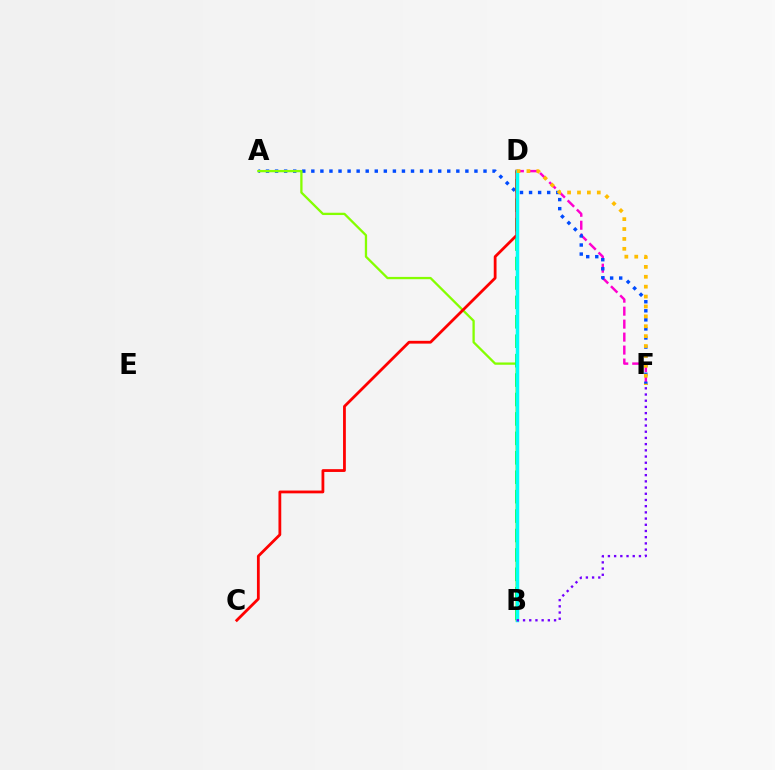{('D', 'F'): [{'color': '#ff00cf', 'line_style': 'dashed', 'thickness': 1.76}, {'color': '#ffbd00', 'line_style': 'dotted', 'thickness': 2.69}], ('A', 'F'): [{'color': '#004bff', 'line_style': 'dotted', 'thickness': 2.46}], ('A', 'B'): [{'color': '#84ff00', 'line_style': 'solid', 'thickness': 1.65}], ('B', 'D'): [{'color': '#00ff39', 'line_style': 'dashed', 'thickness': 2.64}, {'color': '#00fff6', 'line_style': 'solid', 'thickness': 2.51}], ('C', 'D'): [{'color': '#ff0000', 'line_style': 'solid', 'thickness': 2.01}], ('B', 'F'): [{'color': '#7200ff', 'line_style': 'dotted', 'thickness': 1.69}]}